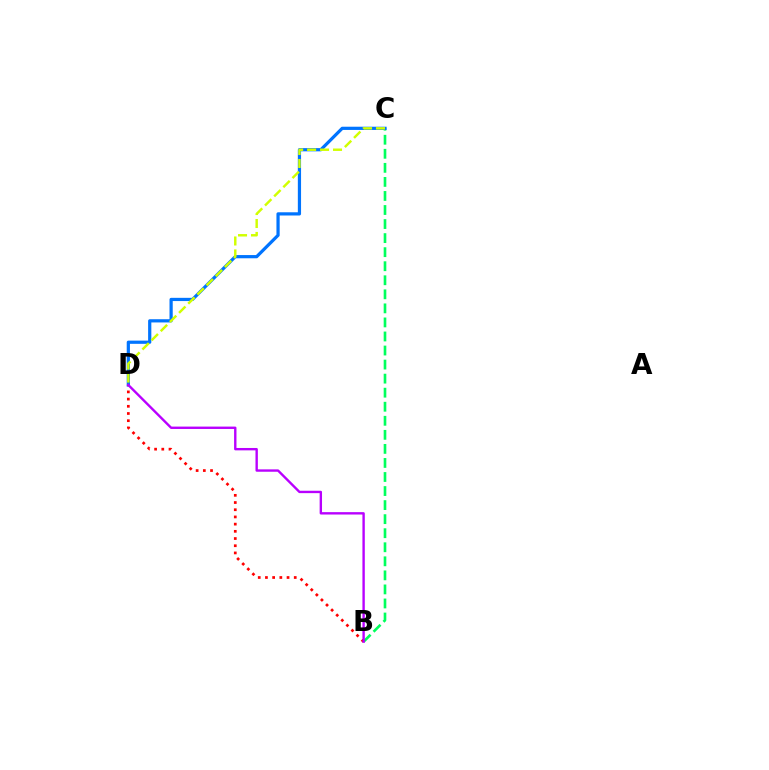{('B', 'C'): [{'color': '#00ff5c', 'line_style': 'dashed', 'thickness': 1.91}], ('C', 'D'): [{'color': '#0074ff', 'line_style': 'solid', 'thickness': 2.32}, {'color': '#d1ff00', 'line_style': 'dashed', 'thickness': 1.76}], ('B', 'D'): [{'color': '#ff0000', 'line_style': 'dotted', 'thickness': 1.96}, {'color': '#b900ff', 'line_style': 'solid', 'thickness': 1.72}]}